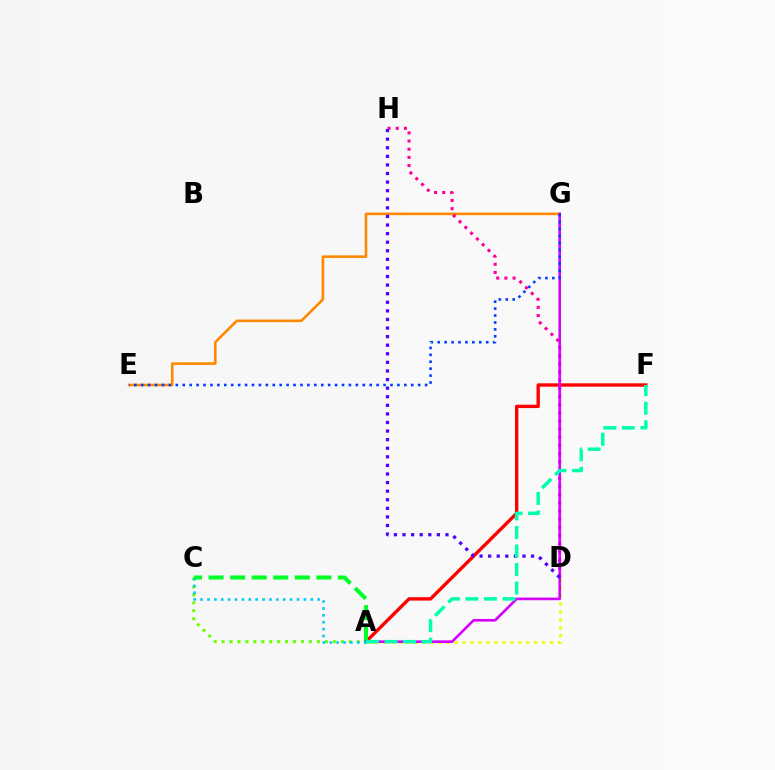{('A', 'F'): [{'color': '#ff0000', 'line_style': 'solid', 'thickness': 2.43}, {'color': '#00ffaf', 'line_style': 'dashed', 'thickness': 2.52}], ('A', 'D'): [{'color': '#eeff00', 'line_style': 'dotted', 'thickness': 2.16}], ('A', 'C'): [{'color': '#66ff00', 'line_style': 'dotted', 'thickness': 2.16}, {'color': '#00ff27', 'line_style': 'dashed', 'thickness': 2.93}, {'color': '#00c7ff', 'line_style': 'dotted', 'thickness': 1.87}], ('E', 'G'): [{'color': '#ff8800', 'line_style': 'solid', 'thickness': 1.88}, {'color': '#003fff', 'line_style': 'dotted', 'thickness': 1.88}], ('D', 'H'): [{'color': '#ff00a0', 'line_style': 'dotted', 'thickness': 2.22}, {'color': '#4f00ff', 'line_style': 'dotted', 'thickness': 2.33}], ('A', 'G'): [{'color': '#d600ff', 'line_style': 'solid', 'thickness': 1.89}]}